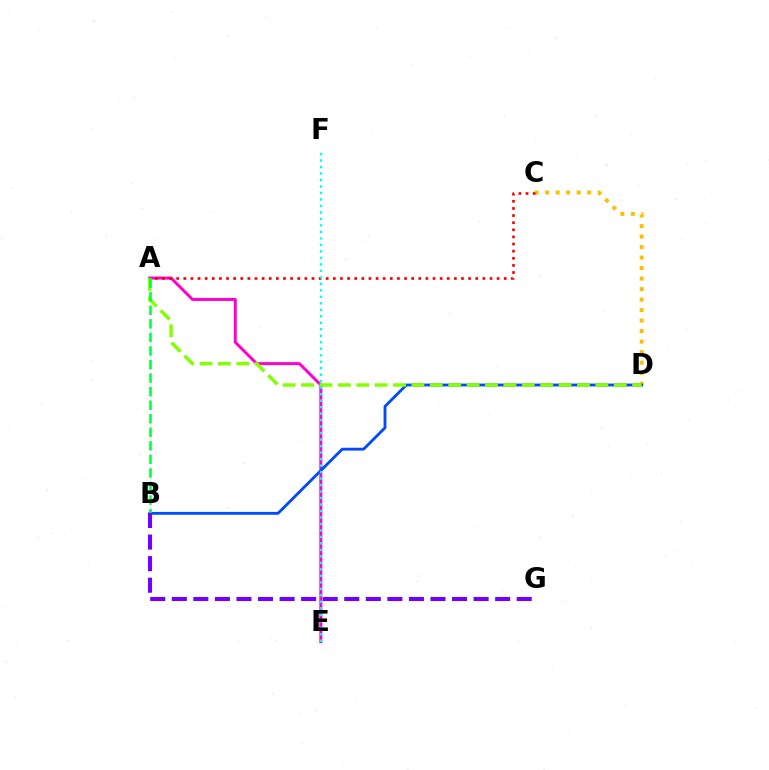{('C', 'D'): [{'color': '#ffbd00', 'line_style': 'dotted', 'thickness': 2.85}], ('A', 'E'): [{'color': '#ff00cf', 'line_style': 'solid', 'thickness': 2.15}], ('A', 'C'): [{'color': '#ff0000', 'line_style': 'dotted', 'thickness': 1.93}], ('B', 'D'): [{'color': '#004bff', 'line_style': 'solid', 'thickness': 2.04}], ('A', 'D'): [{'color': '#84ff00', 'line_style': 'dashed', 'thickness': 2.5}], ('E', 'F'): [{'color': '#00fff6', 'line_style': 'dotted', 'thickness': 1.76}], ('A', 'B'): [{'color': '#00ff39', 'line_style': 'dashed', 'thickness': 1.84}], ('B', 'G'): [{'color': '#7200ff', 'line_style': 'dashed', 'thickness': 2.93}]}